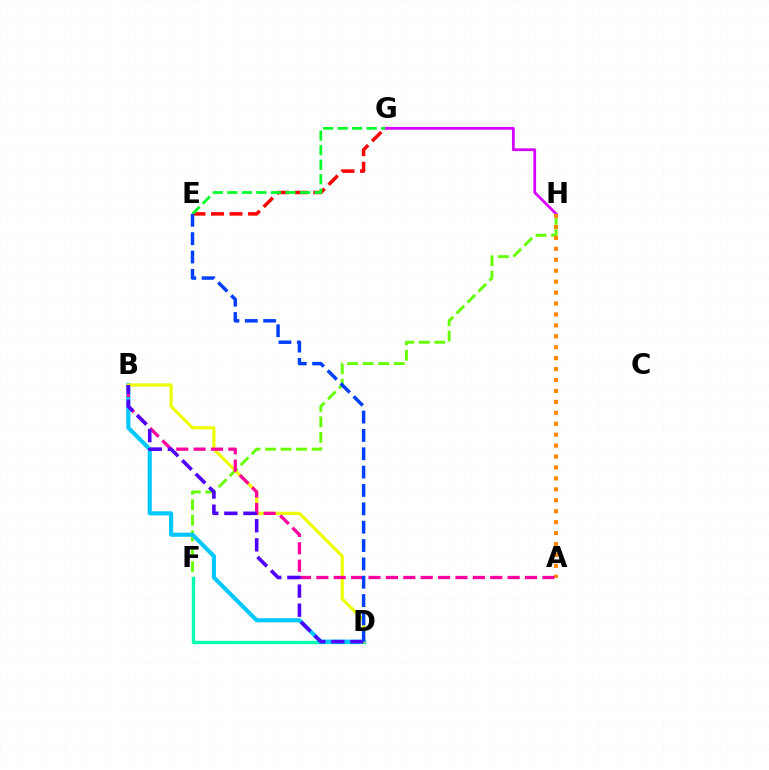{('G', 'H'): [{'color': '#d600ff', 'line_style': 'solid', 'thickness': 2.01}], ('E', 'G'): [{'color': '#ff0000', 'line_style': 'dashed', 'thickness': 2.52}, {'color': '#00ff27', 'line_style': 'dashed', 'thickness': 1.98}], ('F', 'H'): [{'color': '#66ff00', 'line_style': 'dashed', 'thickness': 2.11}], ('A', 'H'): [{'color': '#ff8800', 'line_style': 'dotted', 'thickness': 2.97}], ('D', 'F'): [{'color': '#00ffaf', 'line_style': 'solid', 'thickness': 2.42}], ('B', 'D'): [{'color': '#00c7ff', 'line_style': 'solid', 'thickness': 2.97}, {'color': '#eeff00', 'line_style': 'solid', 'thickness': 2.3}, {'color': '#4f00ff', 'line_style': 'dashed', 'thickness': 2.6}], ('A', 'B'): [{'color': '#ff00a0', 'line_style': 'dashed', 'thickness': 2.36}], ('D', 'E'): [{'color': '#003fff', 'line_style': 'dashed', 'thickness': 2.49}]}